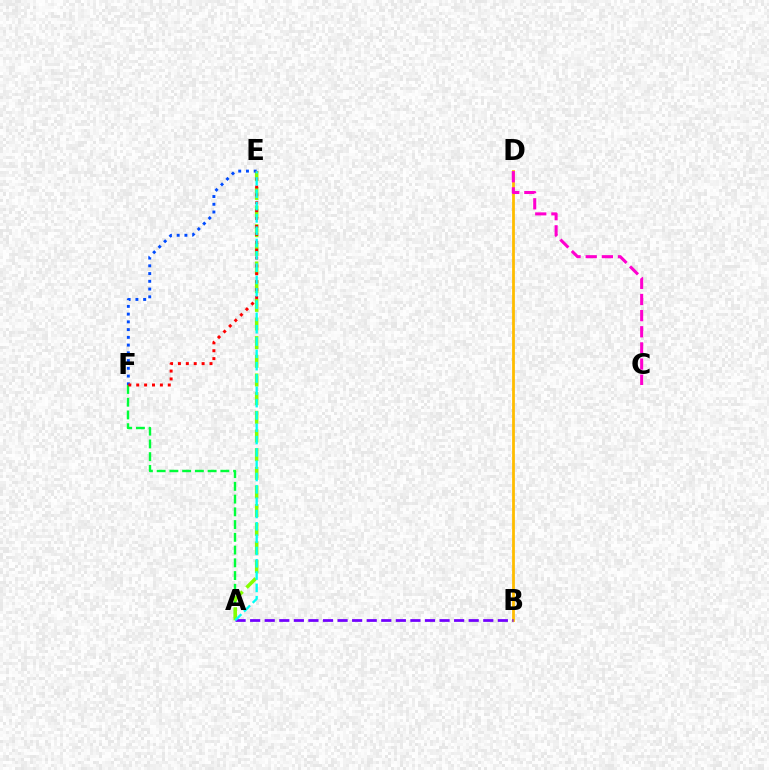{('A', 'F'): [{'color': '#00ff39', 'line_style': 'dashed', 'thickness': 1.73}], ('A', 'E'): [{'color': '#84ff00', 'line_style': 'dashed', 'thickness': 2.54}, {'color': '#00fff6', 'line_style': 'dashed', 'thickness': 1.67}], ('B', 'D'): [{'color': '#ffbd00', 'line_style': 'solid', 'thickness': 2.0}], ('E', 'F'): [{'color': '#004bff', 'line_style': 'dotted', 'thickness': 2.1}, {'color': '#ff0000', 'line_style': 'dotted', 'thickness': 2.14}], ('C', 'D'): [{'color': '#ff00cf', 'line_style': 'dashed', 'thickness': 2.19}], ('A', 'B'): [{'color': '#7200ff', 'line_style': 'dashed', 'thickness': 1.98}]}